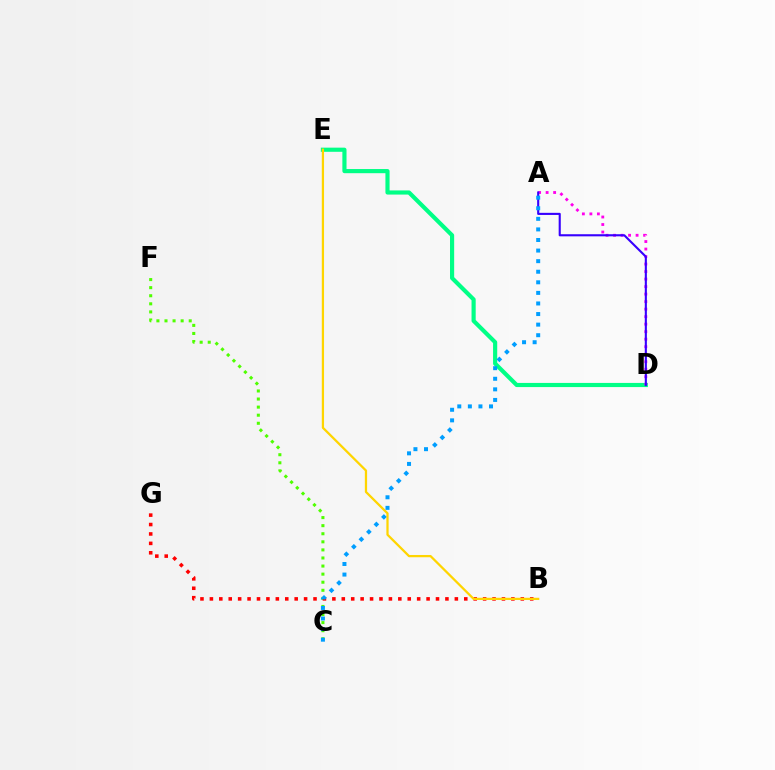{('D', 'E'): [{'color': '#00ff86', 'line_style': 'solid', 'thickness': 2.99}], ('C', 'F'): [{'color': '#4fff00', 'line_style': 'dotted', 'thickness': 2.19}], ('A', 'D'): [{'color': '#ff00ed', 'line_style': 'dotted', 'thickness': 2.04}, {'color': '#3700ff', 'line_style': 'solid', 'thickness': 1.52}], ('B', 'G'): [{'color': '#ff0000', 'line_style': 'dotted', 'thickness': 2.56}], ('B', 'E'): [{'color': '#ffd500', 'line_style': 'solid', 'thickness': 1.62}], ('A', 'C'): [{'color': '#009eff', 'line_style': 'dotted', 'thickness': 2.87}]}